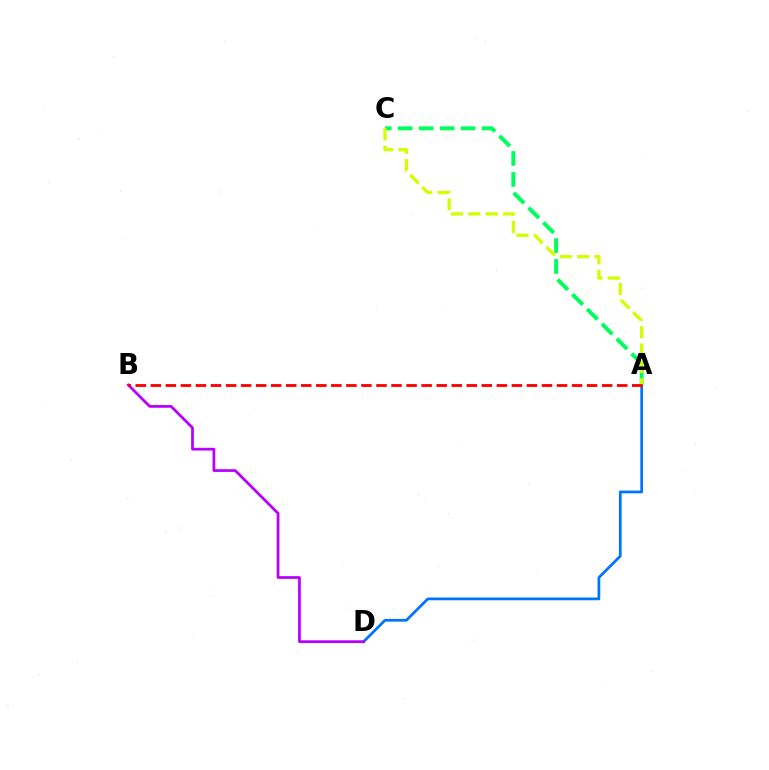{('A', 'C'): [{'color': '#00ff5c', 'line_style': 'dashed', 'thickness': 2.85}, {'color': '#d1ff00', 'line_style': 'dashed', 'thickness': 2.36}], ('A', 'D'): [{'color': '#0074ff', 'line_style': 'solid', 'thickness': 1.98}], ('B', 'D'): [{'color': '#b900ff', 'line_style': 'solid', 'thickness': 1.97}], ('A', 'B'): [{'color': '#ff0000', 'line_style': 'dashed', 'thickness': 2.04}]}